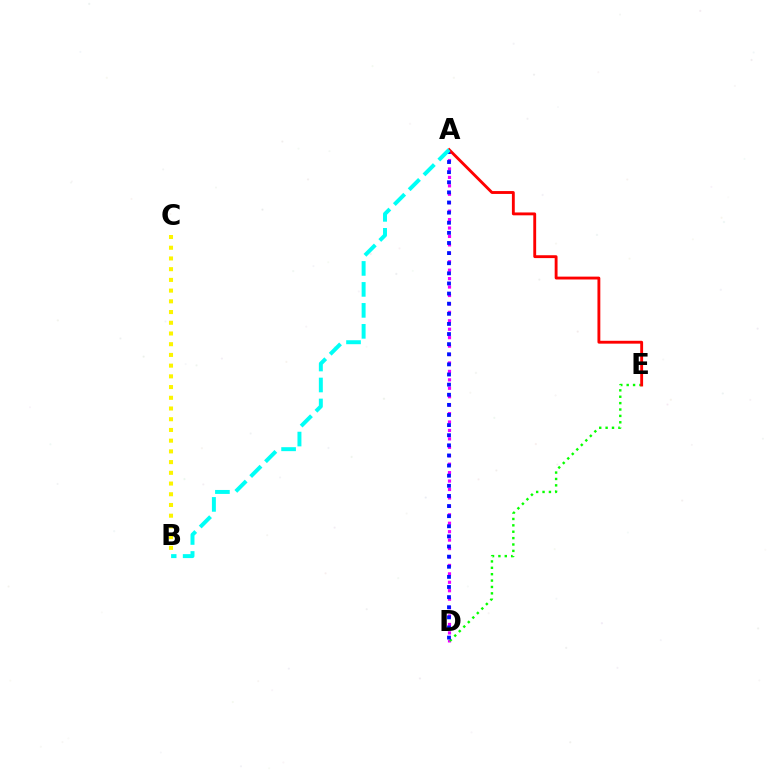{('A', 'D'): [{'color': '#ee00ff', 'line_style': 'dotted', 'thickness': 2.29}, {'color': '#0010ff', 'line_style': 'dotted', 'thickness': 2.75}], ('B', 'C'): [{'color': '#fcf500', 'line_style': 'dotted', 'thickness': 2.91}], ('D', 'E'): [{'color': '#08ff00', 'line_style': 'dotted', 'thickness': 1.73}], ('A', 'E'): [{'color': '#ff0000', 'line_style': 'solid', 'thickness': 2.06}], ('A', 'B'): [{'color': '#00fff6', 'line_style': 'dashed', 'thickness': 2.85}]}